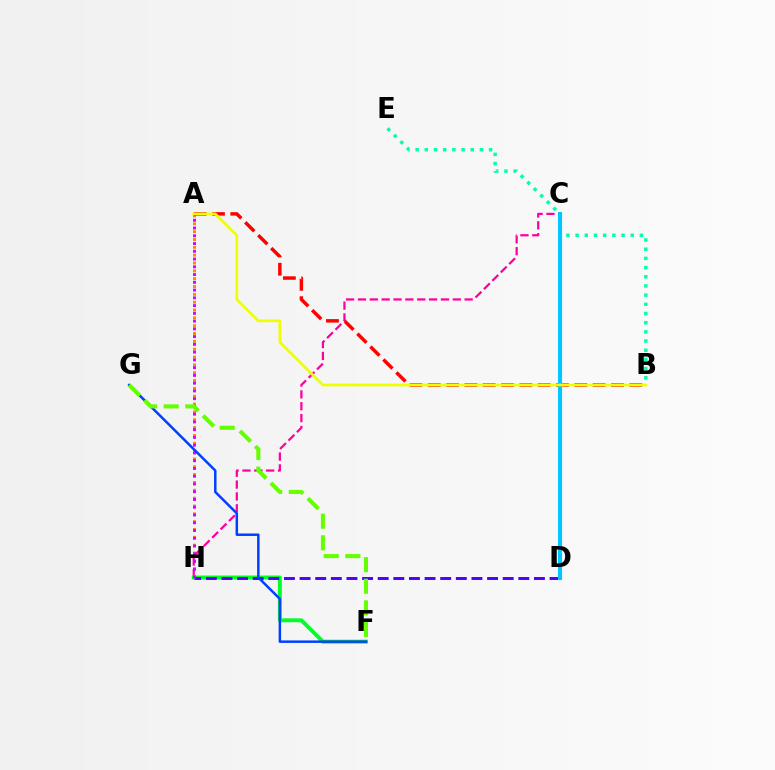{('A', 'H'): [{'color': '#ff8800', 'line_style': 'dotted', 'thickness': 2.13}, {'color': '#d600ff', 'line_style': 'dotted', 'thickness': 2.11}], ('A', 'B'): [{'color': '#ff0000', 'line_style': 'dashed', 'thickness': 2.49}, {'color': '#eeff00', 'line_style': 'solid', 'thickness': 1.94}], ('C', 'H'): [{'color': '#ff00a0', 'line_style': 'dashed', 'thickness': 1.61}], ('F', 'H'): [{'color': '#00ff27', 'line_style': 'solid', 'thickness': 2.81}], ('D', 'H'): [{'color': '#4f00ff', 'line_style': 'dashed', 'thickness': 2.12}], ('B', 'E'): [{'color': '#00ffaf', 'line_style': 'dotted', 'thickness': 2.5}], ('F', 'G'): [{'color': '#003fff', 'line_style': 'solid', 'thickness': 1.79}, {'color': '#66ff00', 'line_style': 'dashed', 'thickness': 2.94}], ('C', 'D'): [{'color': '#00c7ff', 'line_style': 'solid', 'thickness': 2.95}]}